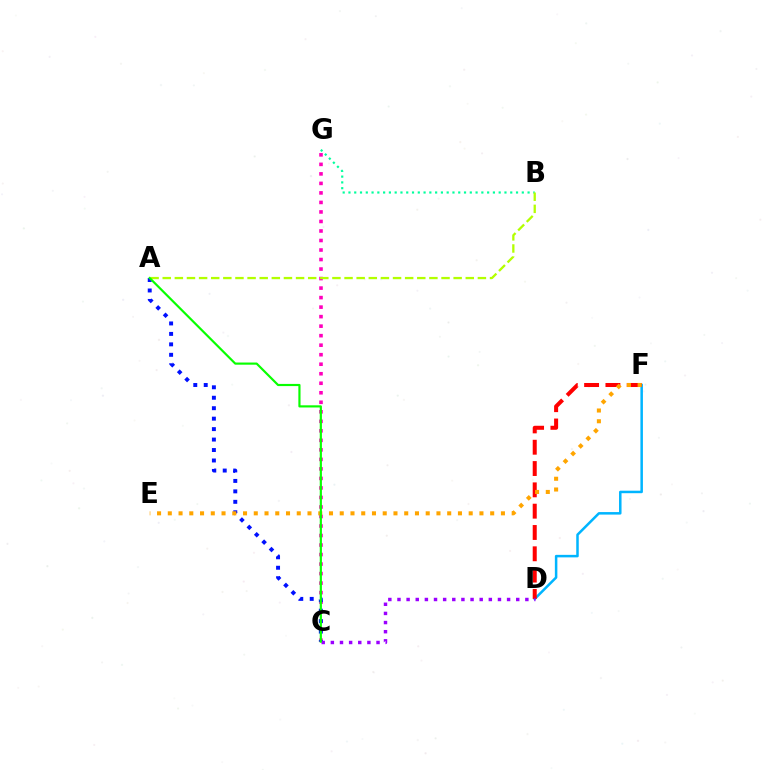{('D', 'F'): [{'color': '#00b5ff', 'line_style': 'solid', 'thickness': 1.81}, {'color': '#ff0000', 'line_style': 'dashed', 'thickness': 2.9}], ('C', 'G'): [{'color': '#ff00bd', 'line_style': 'dotted', 'thickness': 2.59}], ('B', 'G'): [{'color': '#00ff9d', 'line_style': 'dotted', 'thickness': 1.57}], ('A', 'C'): [{'color': '#0010ff', 'line_style': 'dotted', 'thickness': 2.84}, {'color': '#08ff00', 'line_style': 'solid', 'thickness': 1.56}], ('A', 'B'): [{'color': '#b3ff00', 'line_style': 'dashed', 'thickness': 1.65}], ('C', 'D'): [{'color': '#9b00ff', 'line_style': 'dotted', 'thickness': 2.48}], ('E', 'F'): [{'color': '#ffa500', 'line_style': 'dotted', 'thickness': 2.92}]}